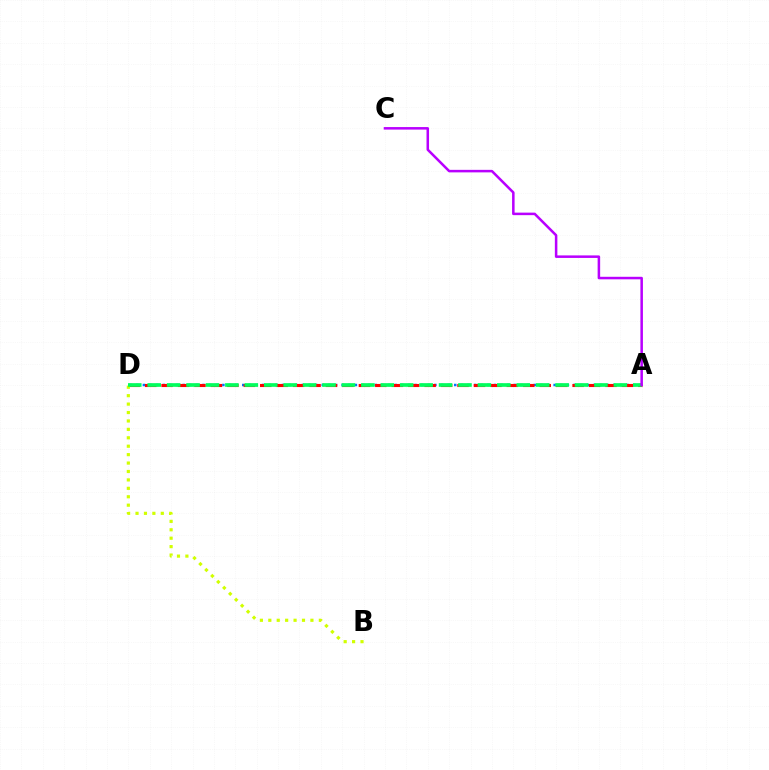{('A', 'D'): [{'color': '#0074ff', 'line_style': 'dotted', 'thickness': 1.8}, {'color': '#ff0000', 'line_style': 'dashed', 'thickness': 2.23}, {'color': '#00ff5c', 'line_style': 'dashed', 'thickness': 2.64}], ('B', 'D'): [{'color': '#d1ff00', 'line_style': 'dotted', 'thickness': 2.29}], ('A', 'C'): [{'color': '#b900ff', 'line_style': 'solid', 'thickness': 1.82}]}